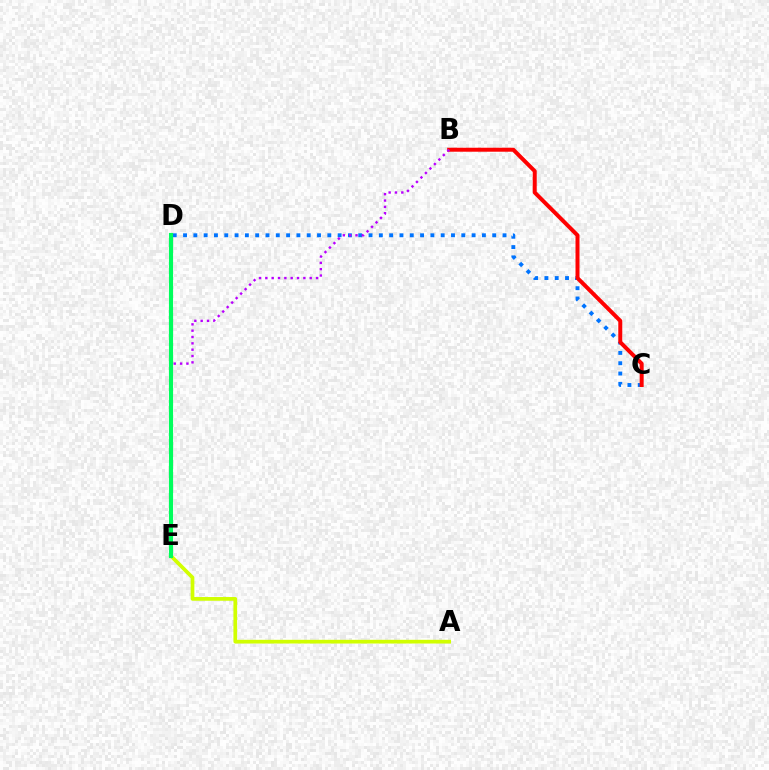{('C', 'D'): [{'color': '#0074ff', 'line_style': 'dotted', 'thickness': 2.8}], ('B', 'C'): [{'color': '#ff0000', 'line_style': 'solid', 'thickness': 2.87}], ('A', 'E'): [{'color': '#d1ff00', 'line_style': 'solid', 'thickness': 2.67}], ('B', 'E'): [{'color': '#b900ff', 'line_style': 'dotted', 'thickness': 1.72}], ('D', 'E'): [{'color': '#00ff5c', 'line_style': 'solid', 'thickness': 2.98}]}